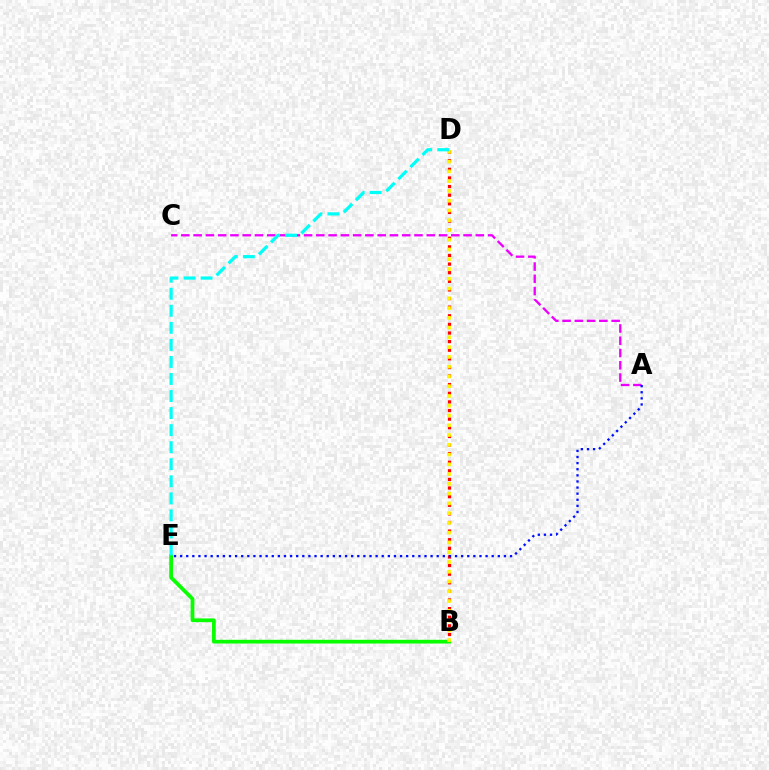{('B', 'D'): [{'color': '#ff0000', 'line_style': 'dotted', 'thickness': 2.34}, {'color': '#fcf500', 'line_style': 'dotted', 'thickness': 2.65}], ('B', 'E'): [{'color': '#08ff00', 'line_style': 'solid', 'thickness': 2.69}], ('A', 'C'): [{'color': '#ee00ff', 'line_style': 'dashed', 'thickness': 1.67}], ('A', 'E'): [{'color': '#0010ff', 'line_style': 'dotted', 'thickness': 1.66}], ('D', 'E'): [{'color': '#00fff6', 'line_style': 'dashed', 'thickness': 2.32}]}